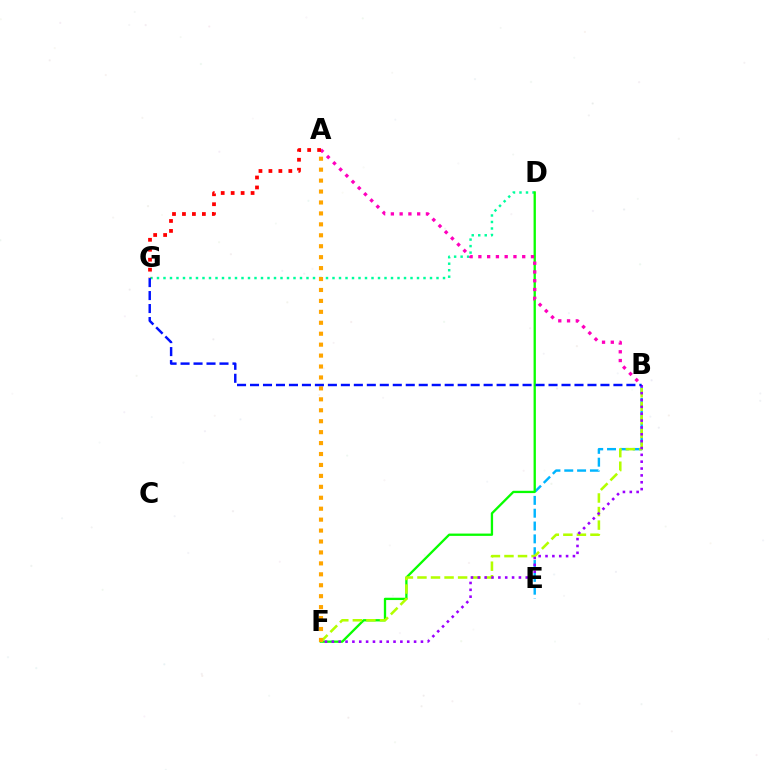{('D', 'G'): [{'color': '#00ff9d', 'line_style': 'dotted', 'thickness': 1.77}], ('B', 'E'): [{'color': '#00b5ff', 'line_style': 'dashed', 'thickness': 1.74}], ('D', 'F'): [{'color': '#08ff00', 'line_style': 'solid', 'thickness': 1.66}], ('B', 'F'): [{'color': '#b3ff00', 'line_style': 'dashed', 'thickness': 1.84}, {'color': '#9b00ff', 'line_style': 'dotted', 'thickness': 1.86}], ('A', 'B'): [{'color': '#ff00bd', 'line_style': 'dotted', 'thickness': 2.38}], ('A', 'F'): [{'color': '#ffa500', 'line_style': 'dotted', 'thickness': 2.97}], ('A', 'G'): [{'color': '#ff0000', 'line_style': 'dotted', 'thickness': 2.71}], ('B', 'G'): [{'color': '#0010ff', 'line_style': 'dashed', 'thickness': 1.76}]}